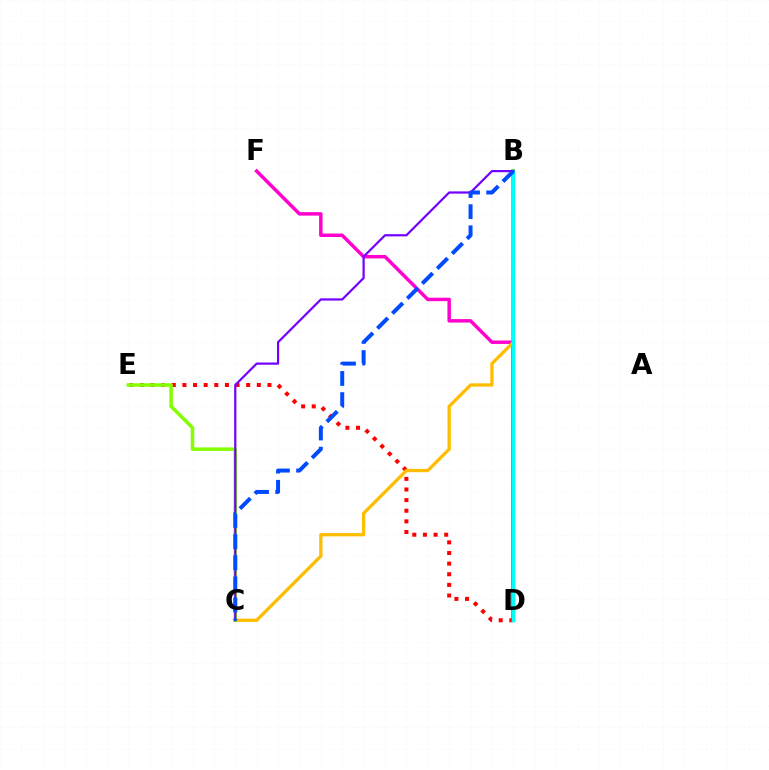{('B', 'D'): [{'color': '#00ff39', 'line_style': 'solid', 'thickness': 2.67}, {'color': '#00fff6', 'line_style': 'solid', 'thickness': 2.49}], ('D', 'E'): [{'color': '#ff0000', 'line_style': 'dotted', 'thickness': 2.89}], ('D', 'F'): [{'color': '#ff00cf', 'line_style': 'solid', 'thickness': 2.49}], ('B', 'C'): [{'color': '#ffbd00', 'line_style': 'solid', 'thickness': 2.36}, {'color': '#7200ff', 'line_style': 'solid', 'thickness': 1.59}, {'color': '#004bff', 'line_style': 'dashed', 'thickness': 2.87}], ('C', 'E'): [{'color': '#84ff00', 'line_style': 'solid', 'thickness': 2.54}]}